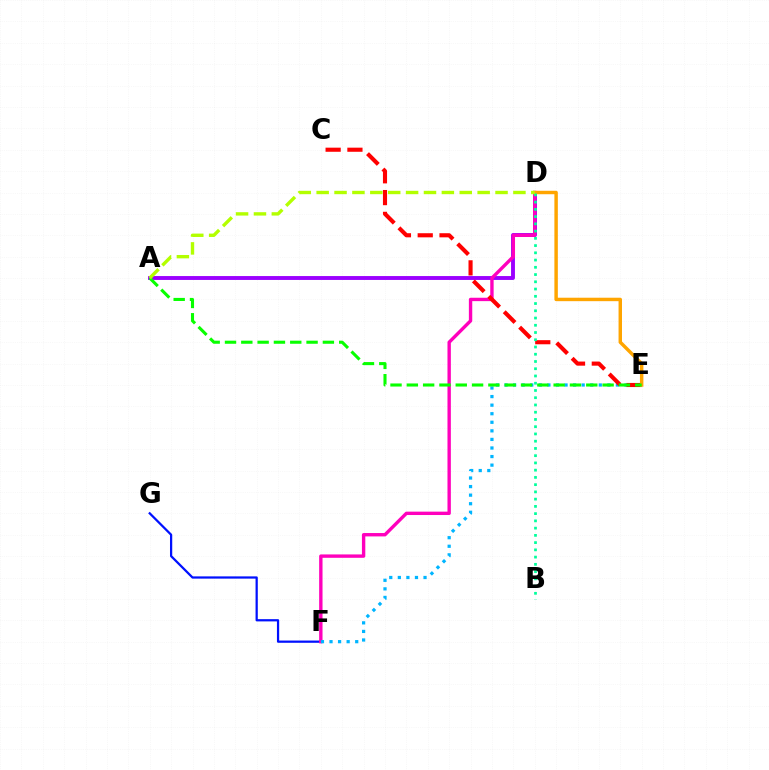{('F', 'G'): [{'color': '#0010ff', 'line_style': 'solid', 'thickness': 1.61}], ('A', 'D'): [{'color': '#9b00ff', 'line_style': 'solid', 'thickness': 2.8}, {'color': '#b3ff00', 'line_style': 'dashed', 'thickness': 2.43}], ('D', 'F'): [{'color': '#ff00bd', 'line_style': 'solid', 'thickness': 2.43}], ('E', 'F'): [{'color': '#00b5ff', 'line_style': 'dotted', 'thickness': 2.33}], ('C', 'E'): [{'color': '#ff0000', 'line_style': 'dashed', 'thickness': 2.96}], ('D', 'E'): [{'color': '#ffa500', 'line_style': 'solid', 'thickness': 2.48}], ('A', 'E'): [{'color': '#08ff00', 'line_style': 'dashed', 'thickness': 2.22}], ('B', 'D'): [{'color': '#00ff9d', 'line_style': 'dotted', 'thickness': 1.97}]}